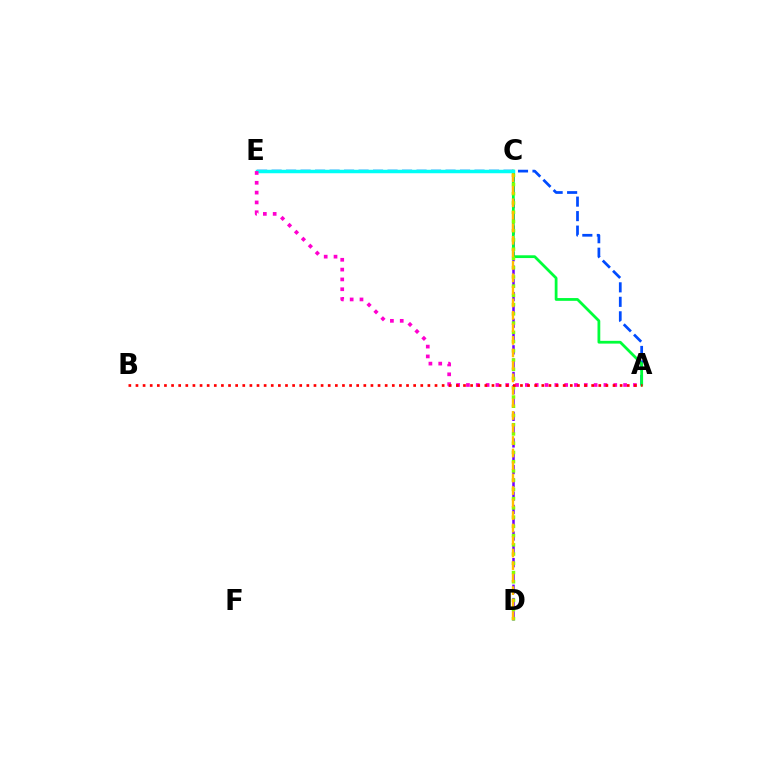{('A', 'E'): [{'color': '#004bff', 'line_style': 'dashed', 'thickness': 1.97}, {'color': '#ff00cf', 'line_style': 'dotted', 'thickness': 2.67}], ('C', 'D'): [{'color': '#7200ff', 'line_style': 'dashed', 'thickness': 1.81}, {'color': '#84ff00', 'line_style': 'dotted', 'thickness': 2.51}, {'color': '#ffbd00', 'line_style': 'dashed', 'thickness': 1.7}], ('A', 'C'): [{'color': '#00ff39', 'line_style': 'solid', 'thickness': 2.0}], ('C', 'E'): [{'color': '#00fff6', 'line_style': 'solid', 'thickness': 2.51}], ('A', 'B'): [{'color': '#ff0000', 'line_style': 'dotted', 'thickness': 1.93}]}